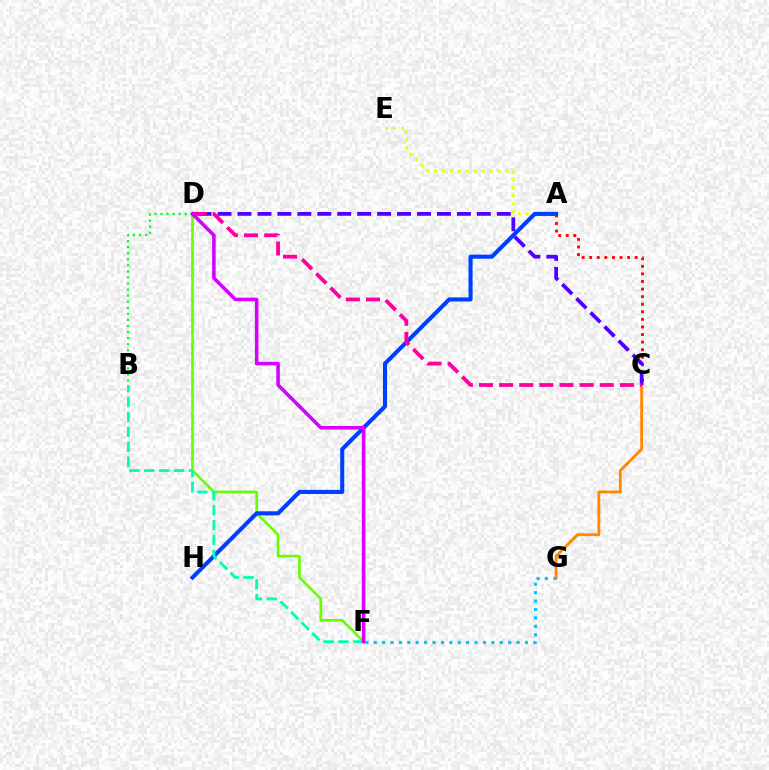{('A', 'C'): [{'color': '#ff0000', 'line_style': 'dotted', 'thickness': 2.06}], ('B', 'D'): [{'color': '#00ff27', 'line_style': 'dotted', 'thickness': 1.65}], ('C', 'G'): [{'color': '#ff8800', 'line_style': 'solid', 'thickness': 2.06}], ('D', 'F'): [{'color': '#66ff00', 'line_style': 'solid', 'thickness': 1.9}, {'color': '#d600ff', 'line_style': 'solid', 'thickness': 2.55}], ('A', 'E'): [{'color': '#eeff00', 'line_style': 'dotted', 'thickness': 2.15}], ('A', 'H'): [{'color': '#003fff', 'line_style': 'solid', 'thickness': 2.94}], ('B', 'F'): [{'color': '#00ffaf', 'line_style': 'dashed', 'thickness': 2.02}], ('C', 'D'): [{'color': '#4f00ff', 'line_style': 'dashed', 'thickness': 2.71}, {'color': '#ff00a0', 'line_style': 'dashed', 'thickness': 2.73}], ('F', 'G'): [{'color': '#00c7ff', 'line_style': 'dotted', 'thickness': 2.28}]}